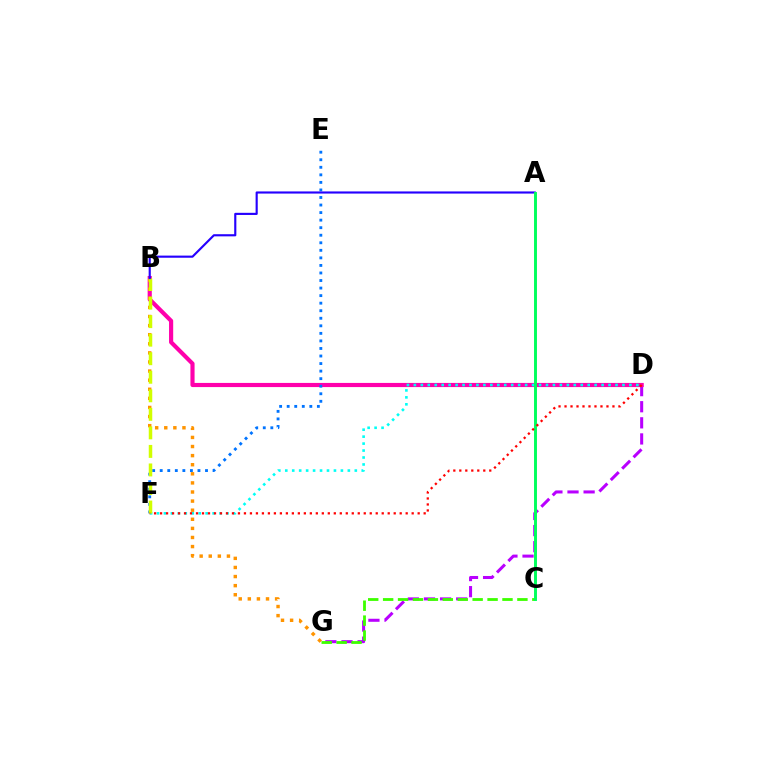{('D', 'G'): [{'color': '#b900ff', 'line_style': 'dashed', 'thickness': 2.19}], ('B', 'D'): [{'color': '#ff00ac', 'line_style': 'solid', 'thickness': 2.99}], ('B', 'G'): [{'color': '#ff9400', 'line_style': 'dotted', 'thickness': 2.47}], ('E', 'F'): [{'color': '#0074ff', 'line_style': 'dotted', 'thickness': 2.05}], ('D', 'F'): [{'color': '#00fff6', 'line_style': 'dotted', 'thickness': 1.89}, {'color': '#ff0000', 'line_style': 'dotted', 'thickness': 1.63}], ('C', 'G'): [{'color': '#3dff00', 'line_style': 'dashed', 'thickness': 2.03}], ('B', 'F'): [{'color': '#d1ff00', 'line_style': 'dashed', 'thickness': 2.52}], ('A', 'B'): [{'color': '#2500ff', 'line_style': 'solid', 'thickness': 1.54}], ('A', 'C'): [{'color': '#00ff5c', 'line_style': 'solid', 'thickness': 2.11}]}